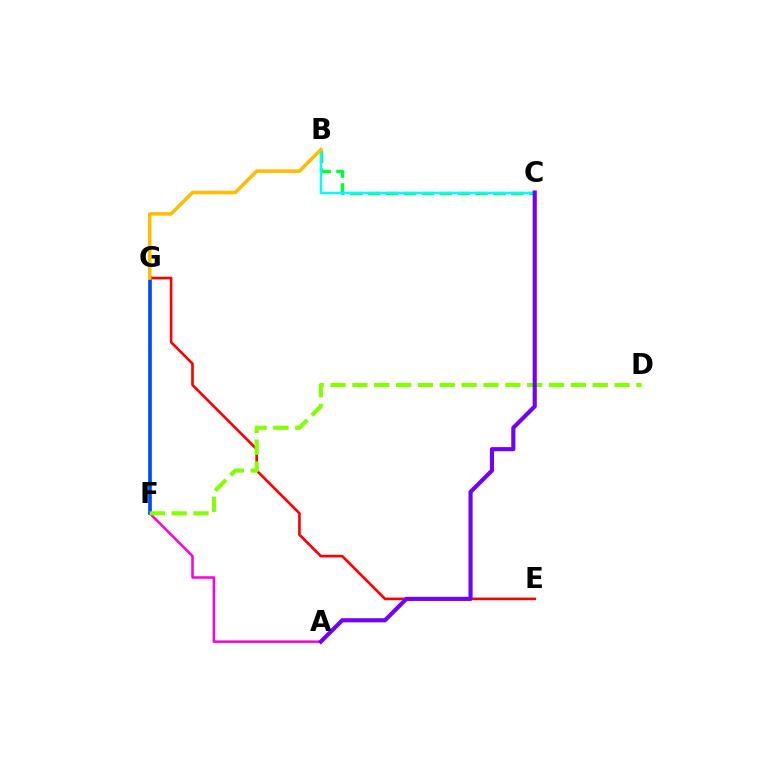{('A', 'F'): [{'color': '#ff00cf', 'line_style': 'solid', 'thickness': 1.8}], ('F', 'G'): [{'color': '#004bff', 'line_style': 'solid', 'thickness': 2.65}], ('B', 'C'): [{'color': '#00ff39', 'line_style': 'dashed', 'thickness': 2.43}, {'color': '#00fff6', 'line_style': 'solid', 'thickness': 1.75}], ('E', 'G'): [{'color': '#ff0000', 'line_style': 'solid', 'thickness': 1.9}], ('D', 'F'): [{'color': '#84ff00', 'line_style': 'dashed', 'thickness': 2.97}], ('B', 'G'): [{'color': '#ffbd00', 'line_style': 'solid', 'thickness': 2.56}], ('A', 'C'): [{'color': '#7200ff', 'line_style': 'solid', 'thickness': 2.98}]}